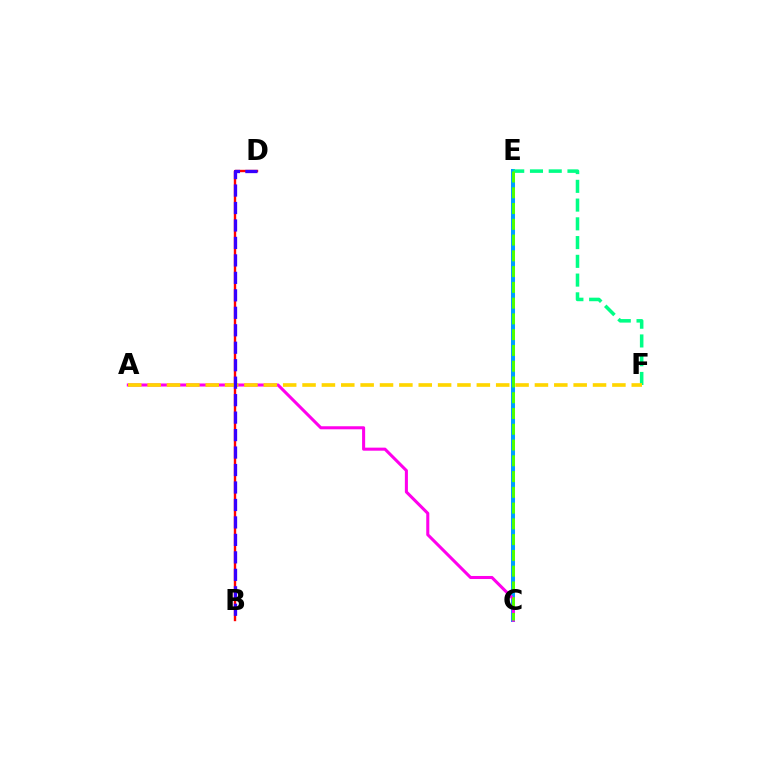{('C', 'E'): [{'color': '#009eff', 'line_style': 'solid', 'thickness': 2.89}, {'color': '#4fff00', 'line_style': 'dashed', 'thickness': 2.14}], ('A', 'C'): [{'color': '#ff00ed', 'line_style': 'solid', 'thickness': 2.2}], ('E', 'F'): [{'color': '#00ff86', 'line_style': 'dashed', 'thickness': 2.55}], ('B', 'D'): [{'color': '#ff0000', 'line_style': 'solid', 'thickness': 1.72}, {'color': '#3700ff', 'line_style': 'dashed', 'thickness': 2.37}], ('A', 'F'): [{'color': '#ffd500', 'line_style': 'dashed', 'thickness': 2.63}]}